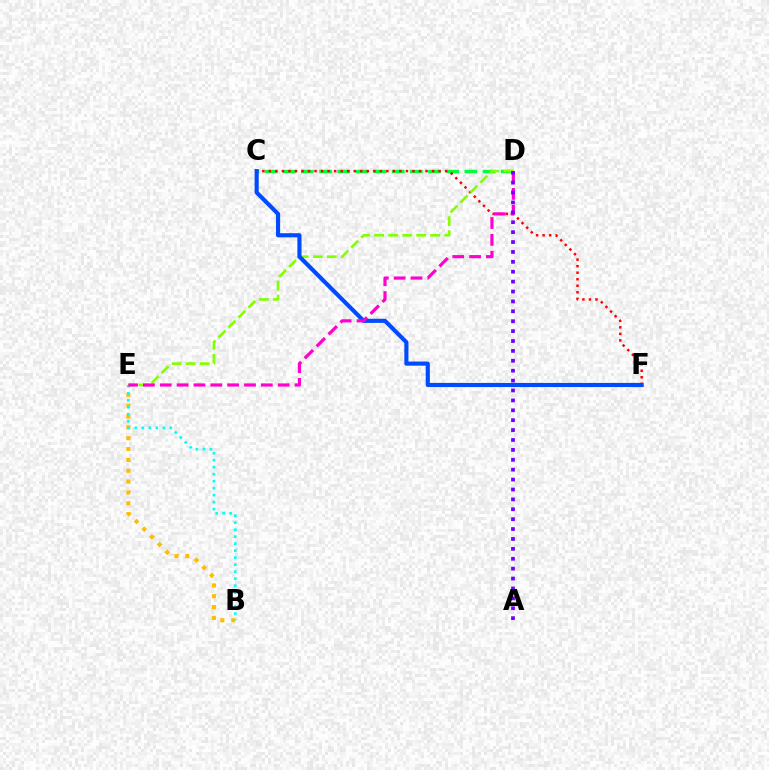{('C', 'D'): [{'color': '#00ff39', 'line_style': 'dashed', 'thickness': 2.47}], ('B', 'E'): [{'color': '#ffbd00', 'line_style': 'dotted', 'thickness': 2.95}, {'color': '#00fff6', 'line_style': 'dotted', 'thickness': 1.9}], ('C', 'F'): [{'color': '#ff0000', 'line_style': 'dotted', 'thickness': 1.77}, {'color': '#004bff', 'line_style': 'solid', 'thickness': 2.98}], ('D', 'E'): [{'color': '#84ff00', 'line_style': 'dashed', 'thickness': 1.91}, {'color': '#ff00cf', 'line_style': 'dashed', 'thickness': 2.29}], ('A', 'D'): [{'color': '#7200ff', 'line_style': 'dotted', 'thickness': 2.69}]}